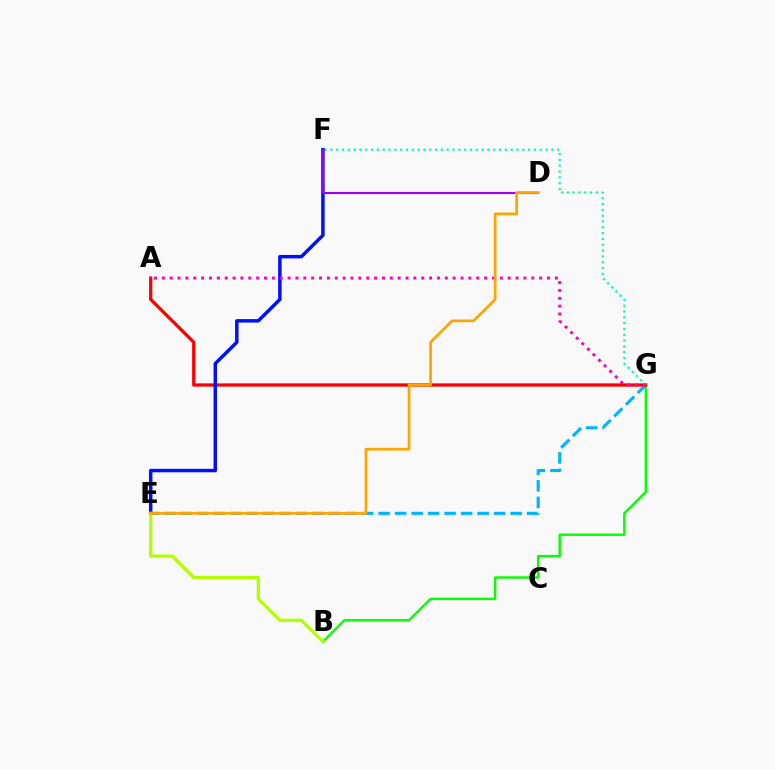{('B', 'G'): [{'color': '#08ff00', 'line_style': 'solid', 'thickness': 1.75}], ('E', 'G'): [{'color': '#00b5ff', 'line_style': 'dashed', 'thickness': 2.24}], ('A', 'G'): [{'color': '#ff0000', 'line_style': 'solid', 'thickness': 2.35}, {'color': '#ff00bd', 'line_style': 'dotted', 'thickness': 2.14}], ('F', 'G'): [{'color': '#00ff9d', 'line_style': 'dotted', 'thickness': 1.58}], ('E', 'F'): [{'color': '#0010ff', 'line_style': 'solid', 'thickness': 2.5}], ('D', 'F'): [{'color': '#9b00ff', 'line_style': 'solid', 'thickness': 1.53}], ('B', 'E'): [{'color': '#b3ff00', 'line_style': 'solid', 'thickness': 2.36}], ('D', 'E'): [{'color': '#ffa500', 'line_style': 'solid', 'thickness': 1.97}]}